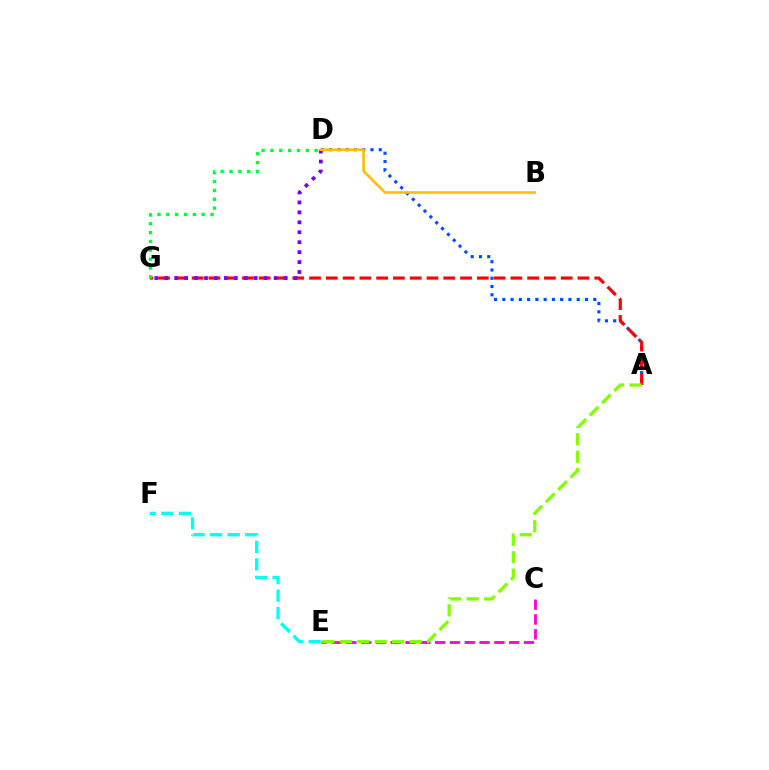{('A', 'D'): [{'color': '#004bff', 'line_style': 'dotted', 'thickness': 2.25}], ('A', 'G'): [{'color': '#ff0000', 'line_style': 'dashed', 'thickness': 2.28}], ('C', 'E'): [{'color': '#ff00cf', 'line_style': 'dashed', 'thickness': 2.01}], ('D', 'G'): [{'color': '#7200ff', 'line_style': 'dotted', 'thickness': 2.7}, {'color': '#00ff39', 'line_style': 'dotted', 'thickness': 2.4}], ('E', 'F'): [{'color': '#00fff6', 'line_style': 'dashed', 'thickness': 2.38}], ('B', 'D'): [{'color': '#ffbd00', 'line_style': 'solid', 'thickness': 1.85}], ('A', 'E'): [{'color': '#84ff00', 'line_style': 'dashed', 'thickness': 2.37}]}